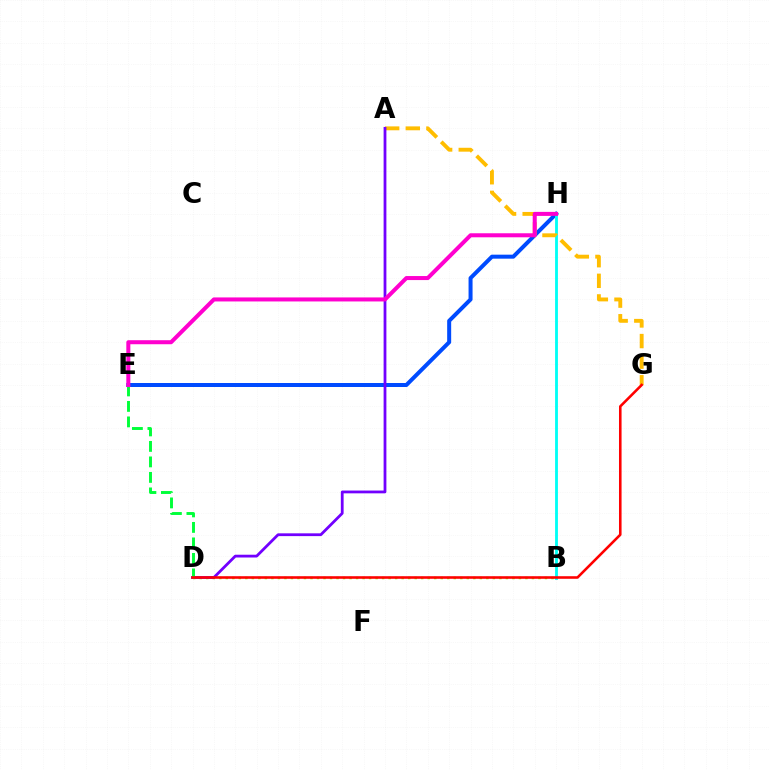{('E', 'H'): [{'color': '#004bff', 'line_style': 'solid', 'thickness': 2.88}, {'color': '#ff00cf', 'line_style': 'solid', 'thickness': 2.9}], ('B', 'H'): [{'color': '#00fff6', 'line_style': 'solid', 'thickness': 2.04}], ('B', 'D'): [{'color': '#84ff00', 'line_style': 'dotted', 'thickness': 1.77}], ('A', 'G'): [{'color': '#ffbd00', 'line_style': 'dashed', 'thickness': 2.8}], ('A', 'D'): [{'color': '#7200ff', 'line_style': 'solid', 'thickness': 2.01}], ('D', 'E'): [{'color': '#00ff39', 'line_style': 'dashed', 'thickness': 2.11}], ('D', 'G'): [{'color': '#ff0000', 'line_style': 'solid', 'thickness': 1.86}]}